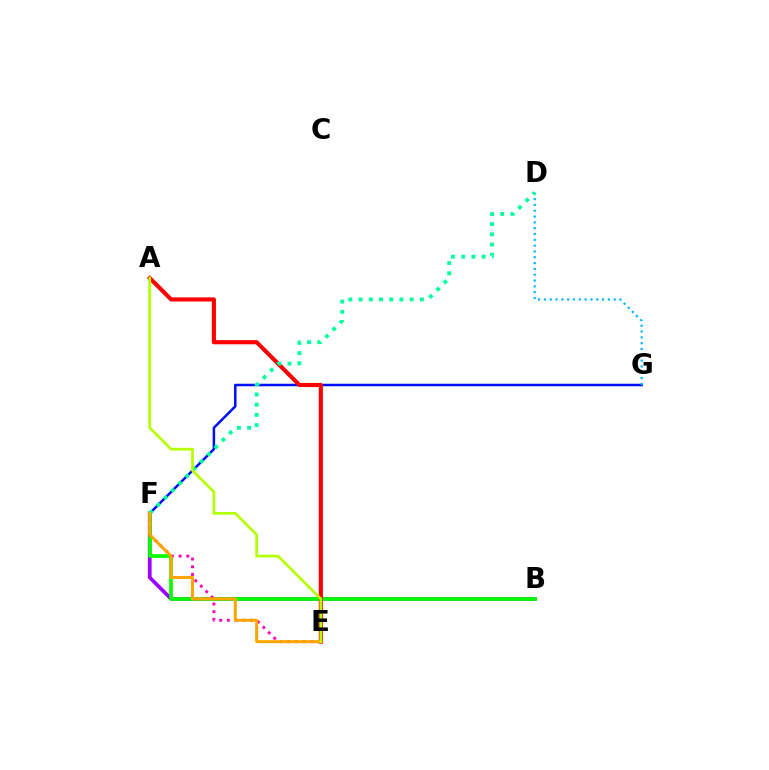{('F', 'G'): [{'color': '#0010ff', 'line_style': 'solid', 'thickness': 1.81}], ('D', 'G'): [{'color': '#00b5ff', 'line_style': 'dotted', 'thickness': 1.58}], ('B', 'F'): [{'color': '#9b00ff', 'line_style': 'solid', 'thickness': 2.69}, {'color': '#08ff00', 'line_style': 'solid', 'thickness': 2.66}], ('A', 'E'): [{'color': '#ff0000', 'line_style': 'solid', 'thickness': 2.97}, {'color': '#b3ff00', 'line_style': 'solid', 'thickness': 1.97}], ('E', 'F'): [{'color': '#ff00bd', 'line_style': 'dotted', 'thickness': 2.09}, {'color': '#ffa500', 'line_style': 'solid', 'thickness': 2.16}], ('D', 'F'): [{'color': '#00ff9d', 'line_style': 'dotted', 'thickness': 2.78}]}